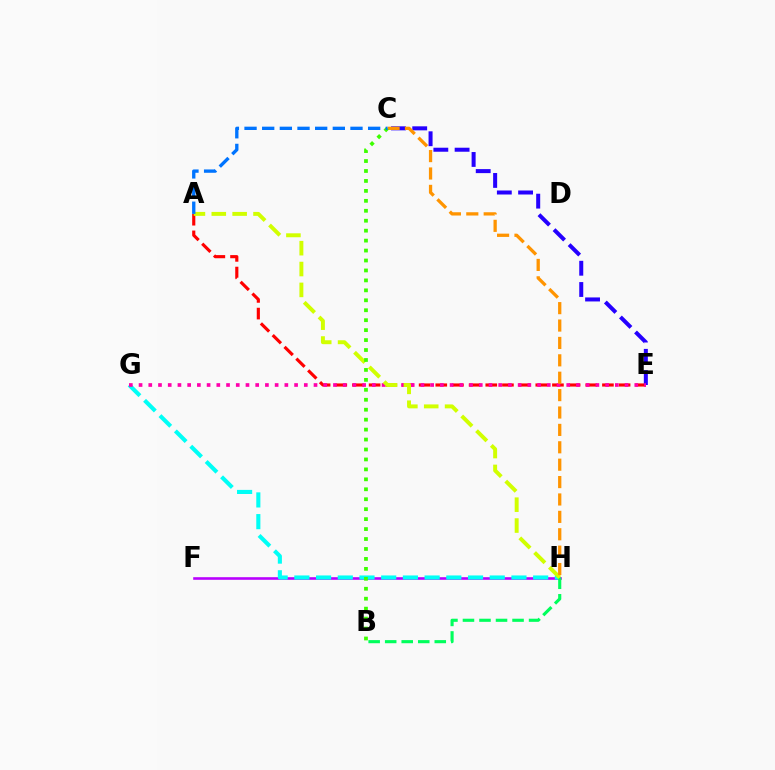{('F', 'H'): [{'color': '#b900ff', 'line_style': 'solid', 'thickness': 1.87}], ('A', 'E'): [{'color': '#ff0000', 'line_style': 'dashed', 'thickness': 2.26}], ('G', 'H'): [{'color': '#00fff6', 'line_style': 'dashed', 'thickness': 2.95}], ('C', 'E'): [{'color': '#2500ff', 'line_style': 'dashed', 'thickness': 2.89}], ('E', 'G'): [{'color': '#ff00ac', 'line_style': 'dotted', 'thickness': 2.64}], ('B', 'H'): [{'color': '#00ff5c', 'line_style': 'dashed', 'thickness': 2.25}], ('A', 'H'): [{'color': '#d1ff00', 'line_style': 'dashed', 'thickness': 2.83}], ('C', 'H'): [{'color': '#ff9400', 'line_style': 'dashed', 'thickness': 2.36}], ('B', 'C'): [{'color': '#3dff00', 'line_style': 'dotted', 'thickness': 2.7}], ('A', 'C'): [{'color': '#0074ff', 'line_style': 'dashed', 'thickness': 2.4}]}